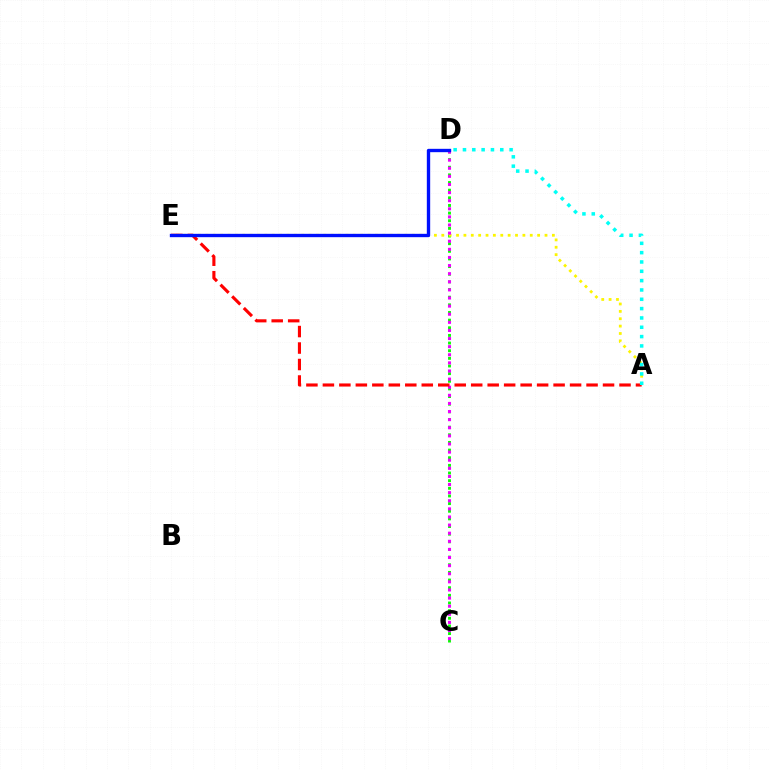{('C', 'D'): [{'color': '#08ff00', 'line_style': 'dotted', 'thickness': 2.08}, {'color': '#ee00ff', 'line_style': 'dotted', 'thickness': 2.2}], ('A', 'E'): [{'color': '#fcf500', 'line_style': 'dotted', 'thickness': 2.0}, {'color': '#ff0000', 'line_style': 'dashed', 'thickness': 2.24}], ('A', 'D'): [{'color': '#00fff6', 'line_style': 'dotted', 'thickness': 2.53}], ('D', 'E'): [{'color': '#0010ff', 'line_style': 'solid', 'thickness': 2.41}]}